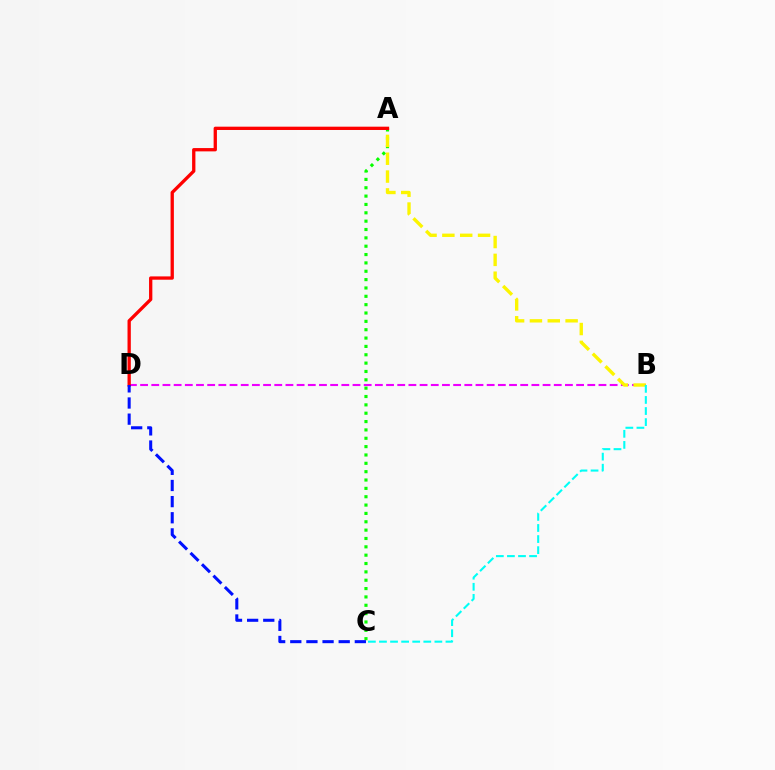{('B', 'D'): [{'color': '#ee00ff', 'line_style': 'dashed', 'thickness': 1.52}], ('A', 'C'): [{'color': '#08ff00', 'line_style': 'dotted', 'thickness': 2.27}], ('A', 'B'): [{'color': '#fcf500', 'line_style': 'dashed', 'thickness': 2.42}], ('B', 'C'): [{'color': '#00fff6', 'line_style': 'dashed', 'thickness': 1.51}], ('A', 'D'): [{'color': '#ff0000', 'line_style': 'solid', 'thickness': 2.38}], ('C', 'D'): [{'color': '#0010ff', 'line_style': 'dashed', 'thickness': 2.19}]}